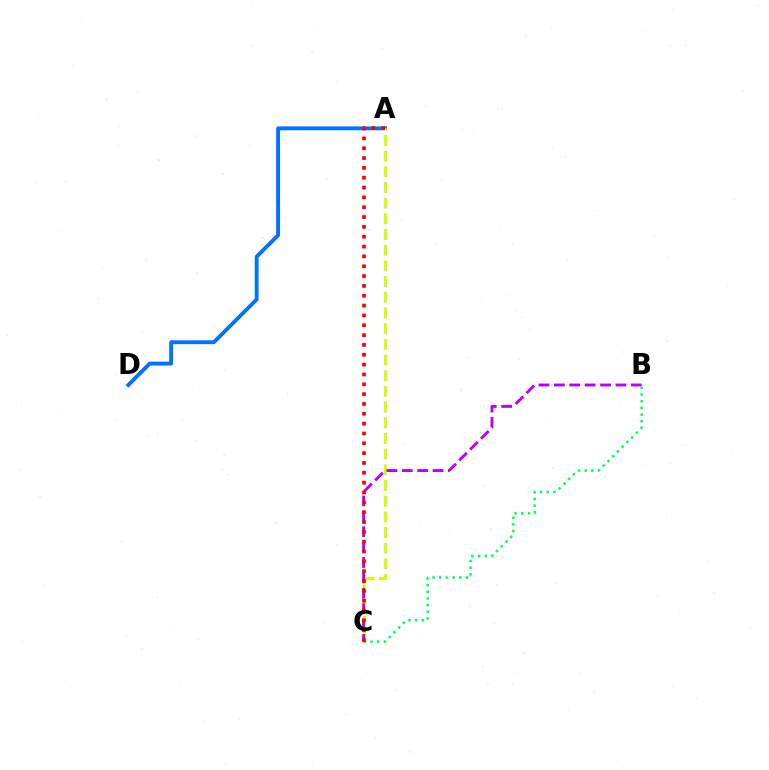{('A', 'D'): [{'color': '#0074ff', 'line_style': 'solid', 'thickness': 2.79}], ('A', 'C'): [{'color': '#d1ff00', 'line_style': 'dashed', 'thickness': 2.13}, {'color': '#ff0000', 'line_style': 'dotted', 'thickness': 2.67}], ('B', 'C'): [{'color': '#00ff5c', 'line_style': 'dotted', 'thickness': 1.82}, {'color': '#b900ff', 'line_style': 'dashed', 'thickness': 2.09}]}